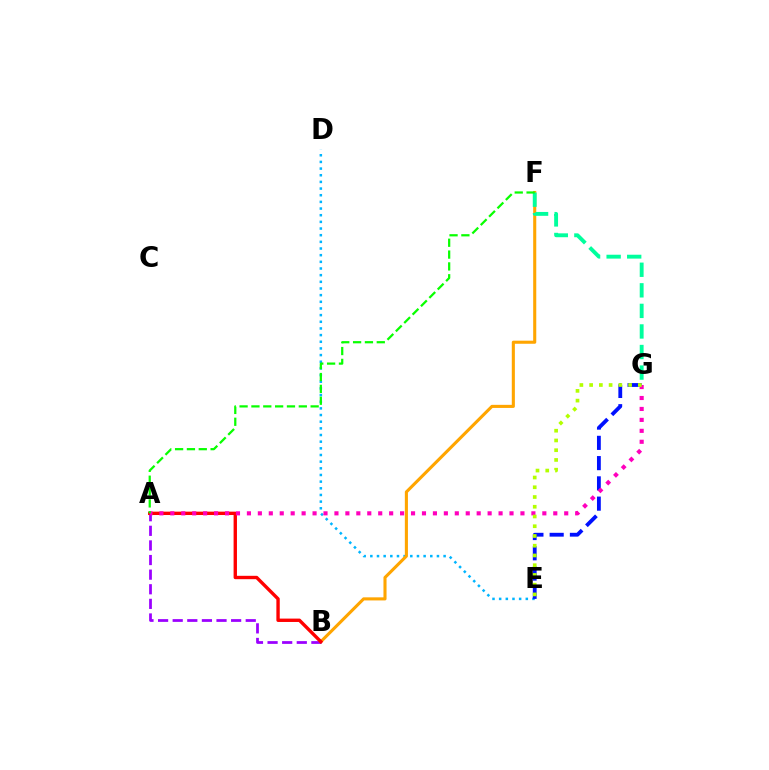{('D', 'E'): [{'color': '#00b5ff', 'line_style': 'dotted', 'thickness': 1.81}], ('B', 'F'): [{'color': '#ffa500', 'line_style': 'solid', 'thickness': 2.22}], ('A', 'B'): [{'color': '#9b00ff', 'line_style': 'dashed', 'thickness': 1.98}, {'color': '#ff0000', 'line_style': 'solid', 'thickness': 2.43}], ('E', 'G'): [{'color': '#0010ff', 'line_style': 'dashed', 'thickness': 2.75}, {'color': '#b3ff00', 'line_style': 'dotted', 'thickness': 2.65}], ('A', 'G'): [{'color': '#ff00bd', 'line_style': 'dotted', 'thickness': 2.97}], ('F', 'G'): [{'color': '#00ff9d', 'line_style': 'dashed', 'thickness': 2.79}], ('A', 'F'): [{'color': '#08ff00', 'line_style': 'dashed', 'thickness': 1.61}]}